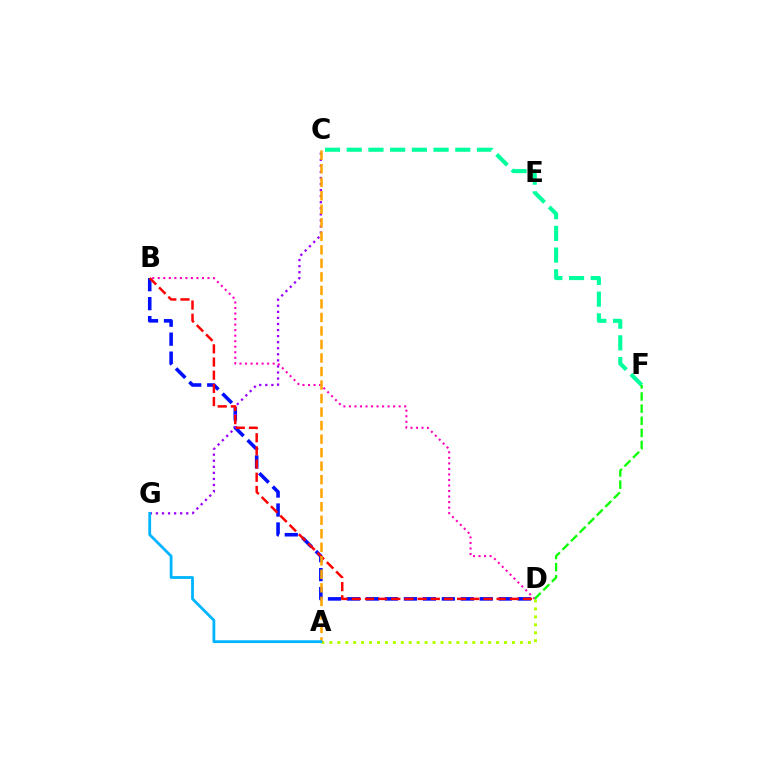{('A', 'D'): [{'color': '#b3ff00', 'line_style': 'dotted', 'thickness': 2.16}], ('B', 'D'): [{'color': '#0010ff', 'line_style': 'dashed', 'thickness': 2.58}, {'color': '#ff0000', 'line_style': 'dashed', 'thickness': 1.79}, {'color': '#ff00bd', 'line_style': 'dotted', 'thickness': 1.5}], ('C', 'G'): [{'color': '#9b00ff', 'line_style': 'dotted', 'thickness': 1.65}], ('C', 'F'): [{'color': '#00ff9d', 'line_style': 'dashed', 'thickness': 2.95}], ('D', 'F'): [{'color': '#08ff00', 'line_style': 'dashed', 'thickness': 1.65}], ('A', 'C'): [{'color': '#ffa500', 'line_style': 'dashed', 'thickness': 1.84}], ('A', 'G'): [{'color': '#00b5ff', 'line_style': 'solid', 'thickness': 2.01}]}